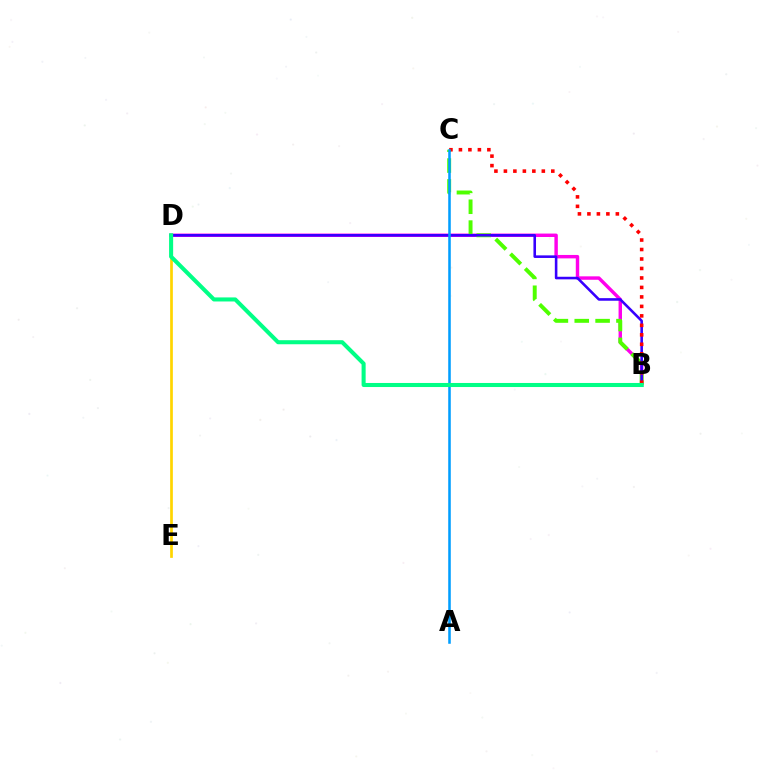{('D', 'E'): [{'color': '#ffd500', 'line_style': 'solid', 'thickness': 1.95}], ('B', 'D'): [{'color': '#ff00ed', 'line_style': 'solid', 'thickness': 2.47}, {'color': '#3700ff', 'line_style': 'solid', 'thickness': 1.86}, {'color': '#00ff86', 'line_style': 'solid', 'thickness': 2.92}], ('B', 'C'): [{'color': '#4fff00', 'line_style': 'dashed', 'thickness': 2.83}, {'color': '#ff0000', 'line_style': 'dotted', 'thickness': 2.58}], ('A', 'C'): [{'color': '#009eff', 'line_style': 'solid', 'thickness': 1.84}]}